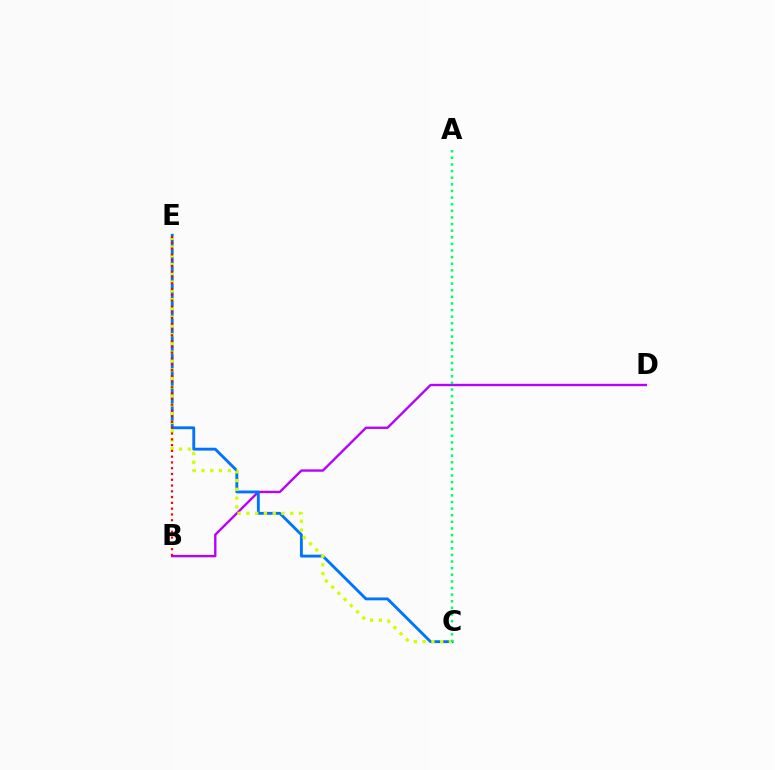{('B', 'D'): [{'color': '#b900ff', 'line_style': 'solid', 'thickness': 1.7}], ('C', 'E'): [{'color': '#0074ff', 'line_style': 'solid', 'thickness': 2.07}, {'color': '#d1ff00', 'line_style': 'dotted', 'thickness': 2.38}], ('B', 'E'): [{'color': '#ff0000', 'line_style': 'dotted', 'thickness': 1.57}], ('A', 'C'): [{'color': '#00ff5c', 'line_style': 'dotted', 'thickness': 1.8}]}